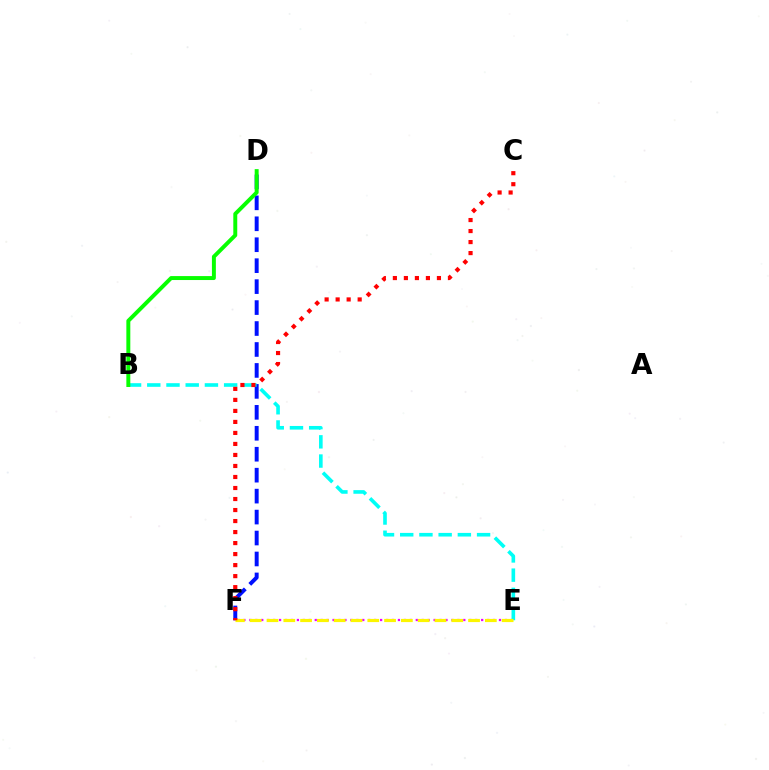{('E', 'F'): [{'color': '#ee00ff', 'line_style': 'dotted', 'thickness': 1.61}, {'color': '#fcf500', 'line_style': 'dashed', 'thickness': 2.28}], ('D', 'F'): [{'color': '#0010ff', 'line_style': 'dashed', 'thickness': 2.85}], ('B', 'E'): [{'color': '#00fff6', 'line_style': 'dashed', 'thickness': 2.61}], ('C', 'F'): [{'color': '#ff0000', 'line_style': 'dotted', 'thickness': 2.99}], ('B', 'D'): [{'color': '#08ff00', 'line_style': 'solid', 'thickness': 2.84}]}